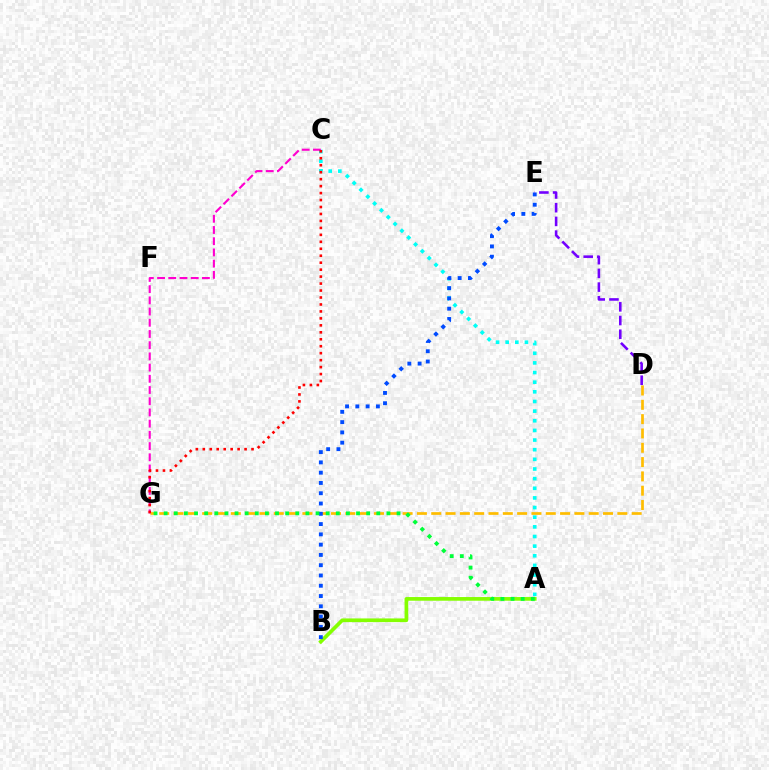{('A', 'B'): [{'color': '#84ff00', 'line_style': 'solid', 'thickness': 2.65}], ('D', 'G'): [{'color': '#ffbd00', 'line_style': 'dashed', 'thickness': 1.94}], ('A', 'C'): [{'color': '#00fff6', 'line_style': 'dotted', 'thickness': 2.62}], ('B', 'E'): [{'color': '#004bff', 'line_style': 'dotted', 'thickness': 2.79}], ('D', 'E'): [{'color': '#7200ff', 'line_style': 'dashed', 'thickness': 1.86}], ('A', 'G'): [{'color': '#00ff39', 'line_style': 'dotted', 'thickness': 2.75}], ('C', 'G'): [{'color': '#ff00cf', 'line_style': 'dashed', 'thickness': 1.52}, {'color': '#ff0000', 'line_style': 'dotted', 'thickness': 1.89}]}